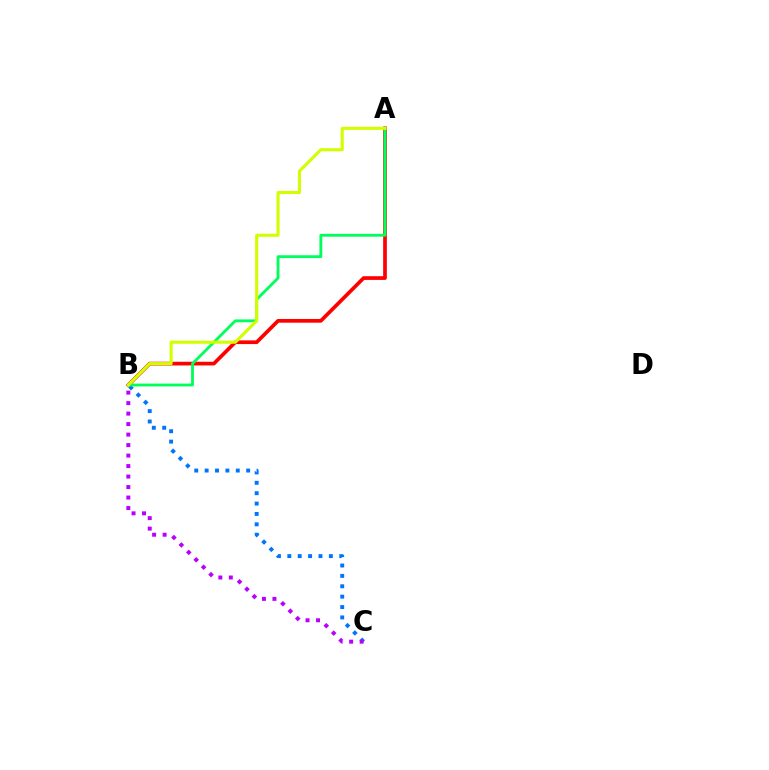{('A', 'B'): [{'color': '#ff0000', 'line_style': 'solid', 'thickness': 2.66}, {'color': '#00ff5c', 'line_style': 'solid', 'thickness': 2.04}, {'color': '#d1ff00', 'line_style': 'solid', 'thickness': 2.22}], ('B', 'C'): [{'color': '#0074ff', 'line_style': 'dotted', 'thickness': 2.82}, {'color': '#b900ff', 'line_style': 'dotted', 'thickness': 2.85}]}